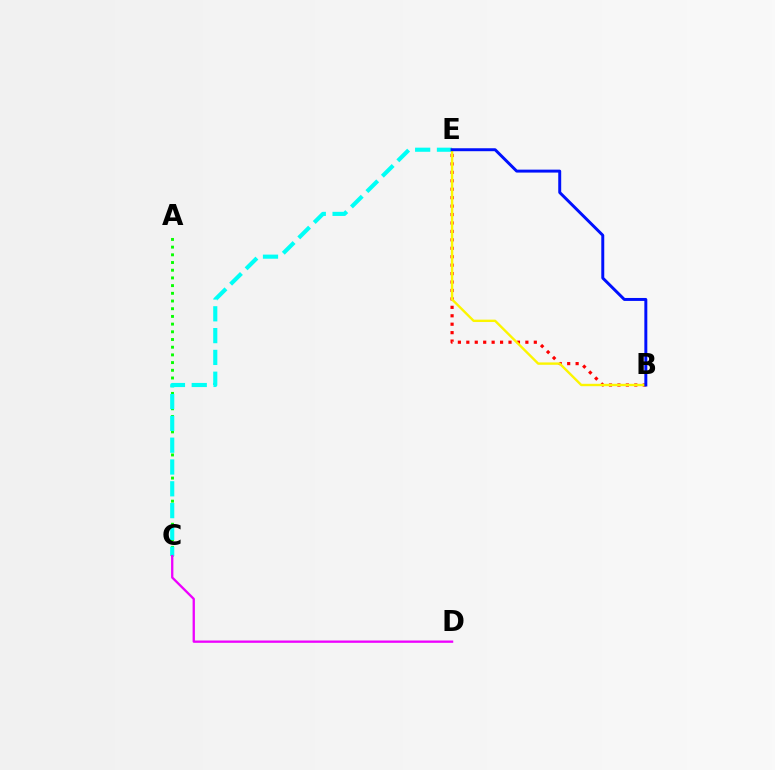{('B', 'E'): [{'color': '#ff0000', 'line_style': 'dotted', 'thickness': 2.29}, {'color': '#fcf500', 'line_style': 'solid', 'thickness': 1.72}, {'color': '#0010ff', 'line_style': 'solid', 'thickness': 2.13}], ('A', 'C'): [{'color': '#08ff00', 'line_style': 'dotted', 'thickness': 2.09}], ('C', 'E'): [{'color': '#00fff6', 'line_style': 'dashed', 'thickness': 2.96}], ('C', 'D'): [{'color': '#ee00ff', 'line_style': 'solid', 'thickness': 1.66}]}